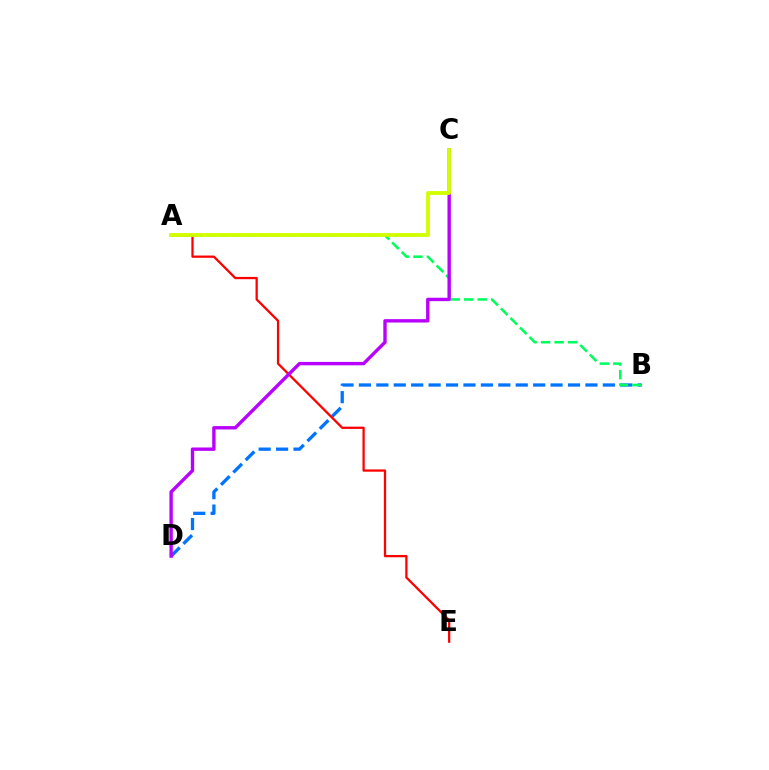{('B', 'D'): [{'color': '#0074ff', 'line_style': 'dashed', 'thickness': 2.37}], ('A', 'B'): [{'color': '#00ff5c', 'line_style': 'dashed', 'thickness': 1.84}], ('A', 'E'): [{'color': '#ff0000', 'line_style': 'solid', 'thickness': 1.63}], ('C', 'D'): [{'color': '#b900ff', 'line_style': 'solid', 'thickness': 2.43}], ('A', 'C'): [{'color': '#d1ff00', 'line_style': 'solid', 'thickness': 2.76}]}